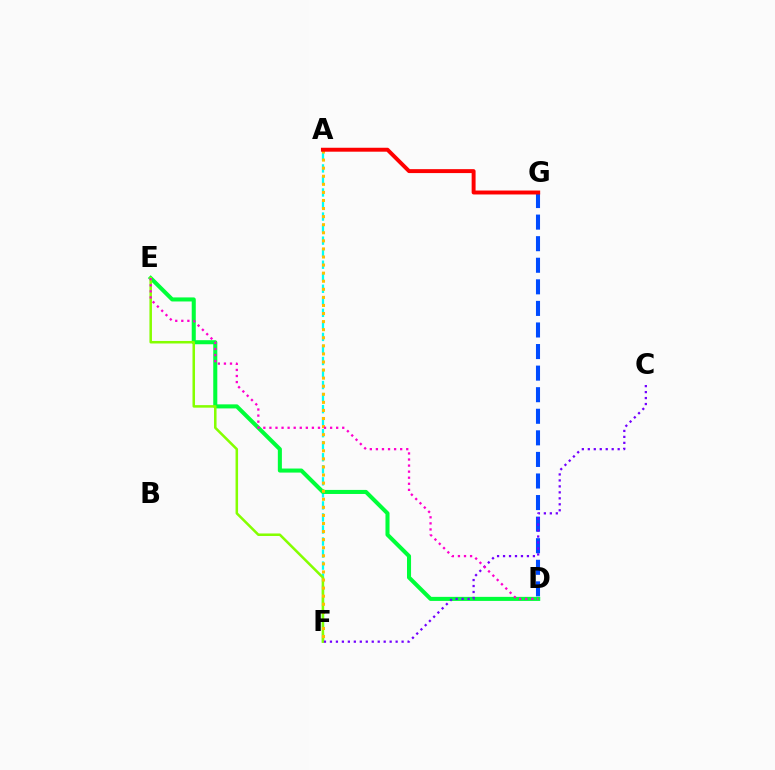{('A', 'F'): [{'color': '#00fff6', 'line_style': 'dashed', 'thickness': 1.63}, {'color': '#ffbd00', 'line_style': 'dotted', 'thickness': 2.19}], ('D', 'G'): [{'color': '#004bff', 'line_style': 'dashed', 'thickness': 2.93}], ('D', 'E'): [{'color': '#00ff39', 'line_style': 'solid', 'thickness': 2.92}, {'color': '#ff00cf', 'line_style': 'dotted', 'thickness': 1.65}], ('E', 'F'): [{'color': '#84ff00', 'line_style': 'solid', 'thickness': 1.82}], ('C', 'F'): [{'color': '#7200ff', 'line_style': 'dotted', 'thickness': 1.62}], ('A', 'G'): [{'color': '#ff0000', 'line_style': 'solid', 'thickness': 2.83}]}